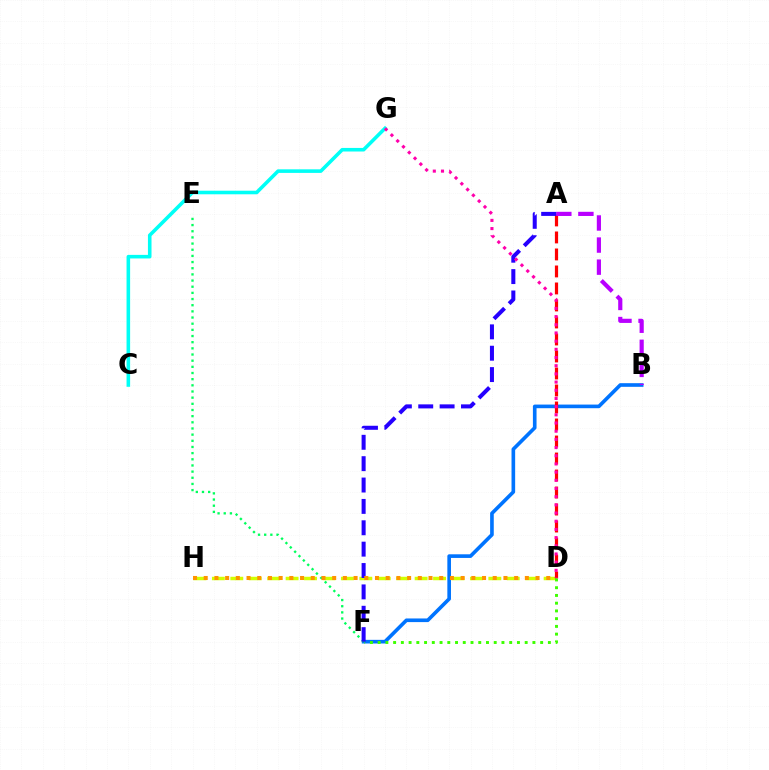{('B', 'F'): [{'color': '#0074ff', 'line_style': 'solid', 'thickness': 2.62}], ('D', 'H'): [{'color': '#d1ff00', 'line_style': 'dashed', 'thickness': 2.5}, {'color': '#ff9400', 'line_style': 'dotted', 'thickness': 2.91}], ('A', 'D'): [{'color': '#ff0000', 'line_style': 'dashed', 'thickness': 2.31}], ('E', 'F'): [{'color': '#00ff5c', 'line_style': 'dotted', 'thickness': 1.67}], ('A', 'B'): [{'color': '#b900ff', 'line_style': 'dashed', 'thickness': 3.0}], ('D', 'F'): [{'color': '#3dff00', 'line_style': 'dotted', 'thickness': 2.1}], ('A', 'F'): [{'color': '#2500ff', 'line_style': 'dashed', 'thickness': 2.9}], ('C', 'G'): [{'color': '#00fff6', 'line_style': 'solid', 'thickness': 2.58}], ('D', 'G'): [{'color': '#ff00ac', 'line_style': 'dotted', 'thickness': 2.22}]}